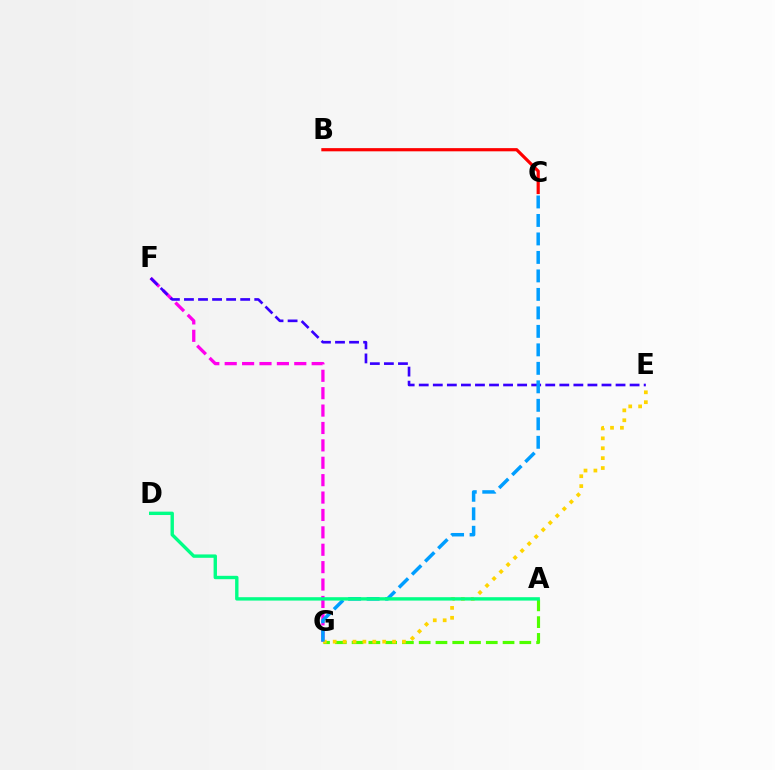{('F', 'G'): [{'color': '#ff00ed', 'line_style': 'dashed', 'thickness': 2.36}], ('B', 'C'): [{'color': '#ff0000', 'line_style': 'solid', 'thickness': 2.3}], ('E', 'F'): [{'color': '#3700ff', 'line_style': 'dashed', 'thickness': 1.91}], ('A', 'G'): [{'color': '#4fff00', 'line_style': 'dashed', 'thickness': 2.28}], ('E', 'G'): [{'color': '#ffd500', 'line_style': 'dotted', 'thickness': 2.69}], ('C', 'G'): [{'color': '#009eff', 'line_style': 'dashed', 'thickness': 2.51}], ('A', 'D'): [{'color': '#00ff86', 'line_style': 'solid', 'thickness': 2.43}]}